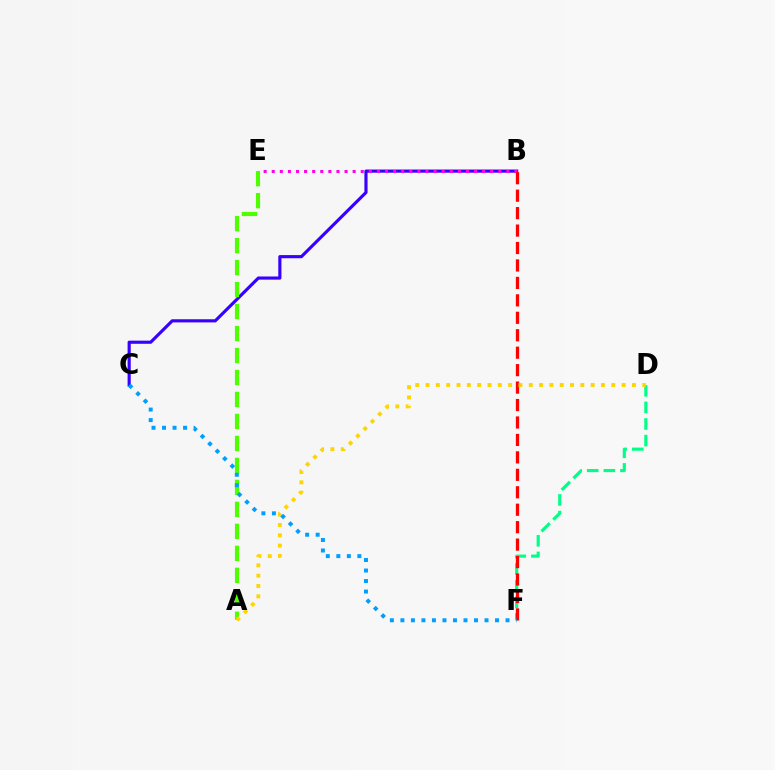{('B', 'C'): [{'color': '#3700ff', 'line_style': 'solid', 'thickness': 2.26}], ('D', 'F'): [{'color': '#00ff86', 'line_style': 'dashed', 'thickness': 2.26}], ('B', 'E'): [{'color': '#ff00ed', 'line_style': 'dotted', 'thickness': 2.2}], ('B', 'F'): [{'color': '#ff0000', 'line_style': 'dashed', 'thickness': 2.37}], ('A', 'E'): [{'color': '#4fff00', 'line_style': 'dashed', 'thickness': 2.99}], ('A', 'D'): [{'color': '#ffd500', 'line_style': 'dotted', 'thickness': 2.8}], ('C', 'F'): [{'color': '#009eff', 'line_style': 'dotted', 'thickness': 2.86}]}